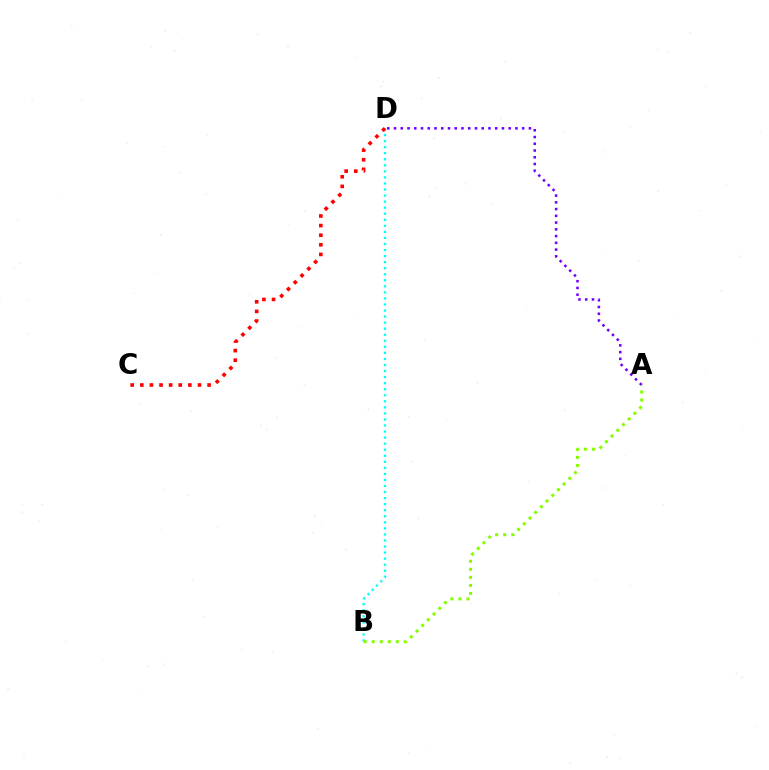{('B', 'D'): [{'color': '#00fff6', 'line_style': 'dotted', 'thickness': 1.64}], ('A', 'D'): [{'color': '#7200ff', 'line_style': 'dotted', 'thickness': 1.83}], ('A', 'B'): [{'color': '#84ff00', 'line_style': 'dotted', 'thickness': 2.18}], ('C', 'D'): [{'color': '#ff0000', 'line_style': 'dotted', 'thickness': 2.61}]}